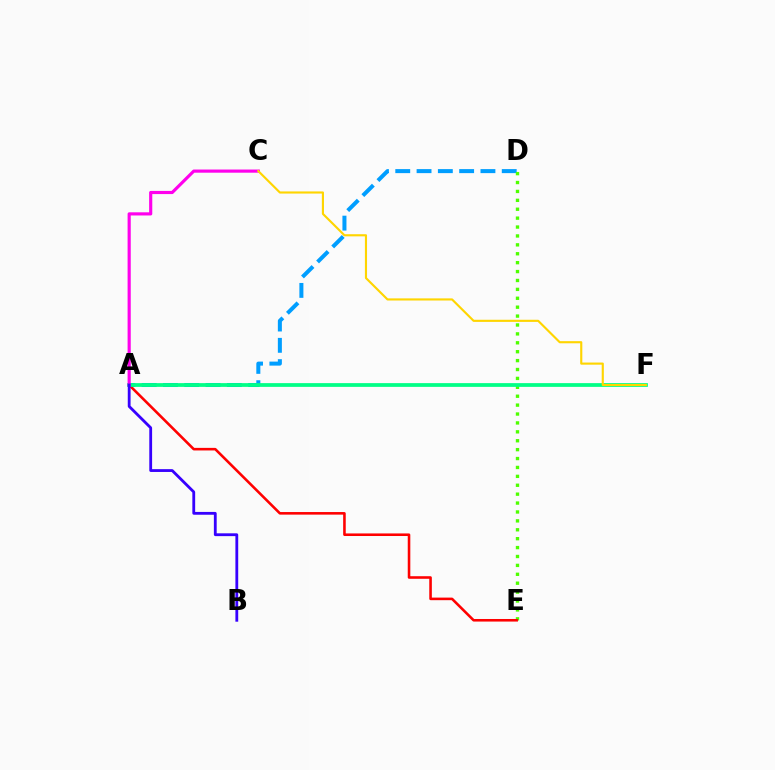{('A', 'D'): [{'color': '#009eff', 'line_style': 'dashed', 'thickness': 2.89}], ('D', 'E'): [{'color': '#4fff00', 'line_style': 'dotted', 'thickness': 2.42}], ('A', 'E'): [{'color': '#ff0000', 'line_style': 'solid', 'thickness': 1.86}], ('A', 'F'): [{'color': '#00ff86', 'line_style': 'solid', 'thickness': 2.7}], ('A', 'C'): [{'color': '#ff00ed', 'line_style': 'solid', 'thickness': 2.27}], ('A', 'B'): [{'color': '#3700ff', 'line_style': 'solid', 'thickness': 2.02}], ('C', 'F'): [{'color': '#ffd500', 'line_style': 'solid', 'thickness': 1.54}]}